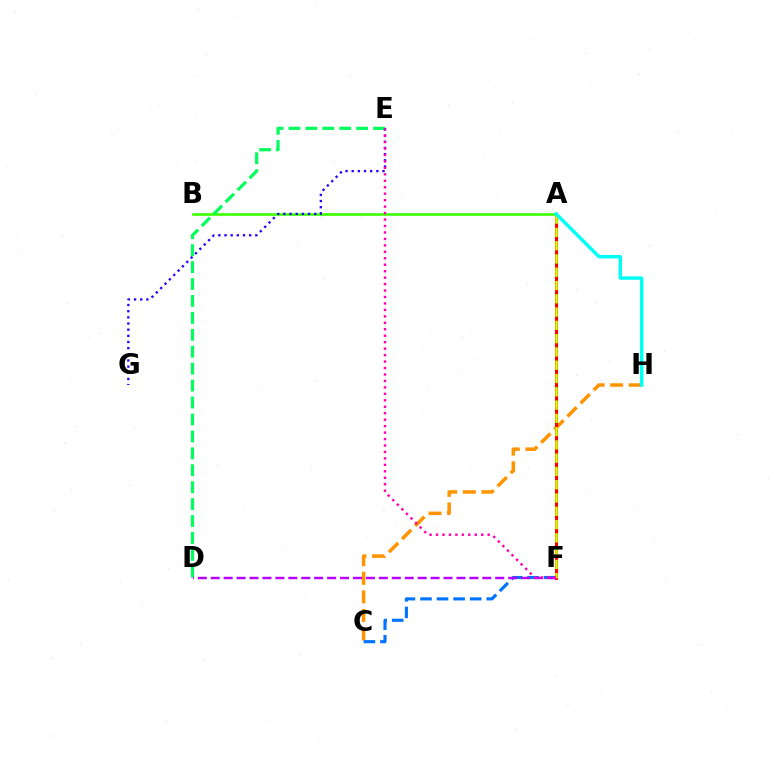{('C', 'H'): [{'color': '#ff9400', 'line_style': 'dashed', 'thickness': 2.52}], ('A', 'B'): [{'color': '#3dff00', 'line_style': 'solid', 'thickness': 1.91}], ('A', 'F'): [{'color': '#ff0000', 'line_style': 'solid', 'thickness': 2.18}, {'color': '#d1ff00', 'line_style': 'dashed', 'thickness': 1.8}], ('D', 'E'): [{'color': '#00ff5c', 'line_style': 'dashed', 'thickness': 2.3}], ('C', 'F'): [{'color': '#0074ff', 'line_style': 'dashed', 'thickness': 2.25}], ('D', 'F'): [{'color': '#b900ff', 'line_style': 'dashed', 'thickness': 1.76}], ('A', 'H'): [{'color': '#00fff6', 'line_style': 'solid', 'thickness': 2.48}], ('E', 'G'): [{'color': '#2500ff', 'line_style': 'dotted', 'thickness': 1.67}], ('E', 'F'): [{'color': '#ff00ac', 'line_style': 'dotted', 'thickness': 1.75}]}